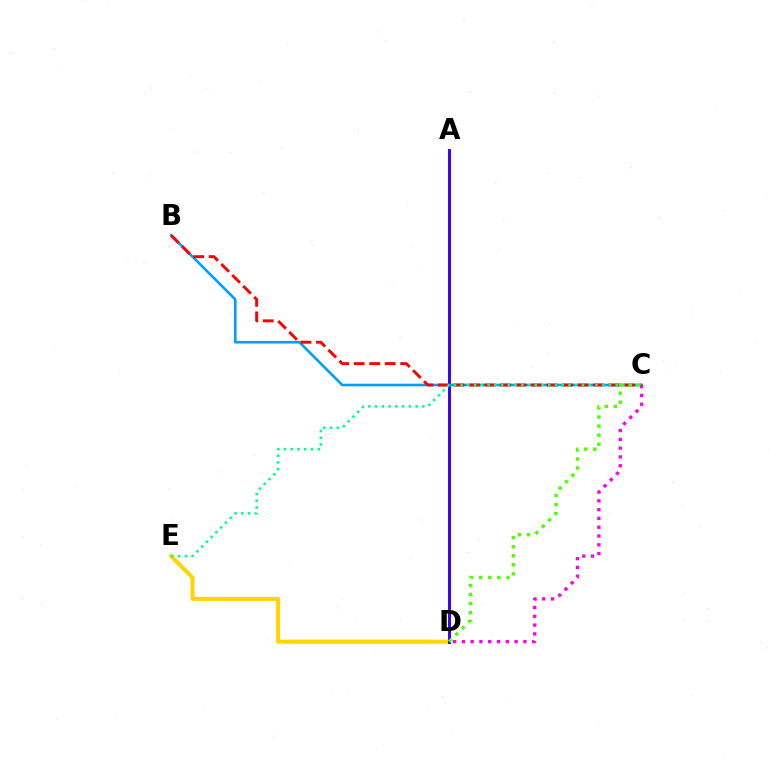{('D', 'E'): [{'color': '#ffd500', 'line_style': 'solid', 'thickness': 2.89}], ('A', 'D'): [{'color': '#3700ff', 'line_style': 'solid', 'thickness': 2.13}], ('B', 'C'): [{'color': '#009eff', 'line_style': 'solid', 'thickness': 1.87}, {'color': '#ff0000', 'line_style': 'dashed', 'thickness': 2.11}], ('C', 'E'): [{'color': '#00ff86', 'line_style': 'dotted', 'thickness': 1.83}], ('C', 'D'): [{'color': '#4fff00', 'line_style': 'dotted', 'thickness': 2.46}, {'color': '#ff00ed', 'line_style': 'dotted', 'thickness': 2.39}]}